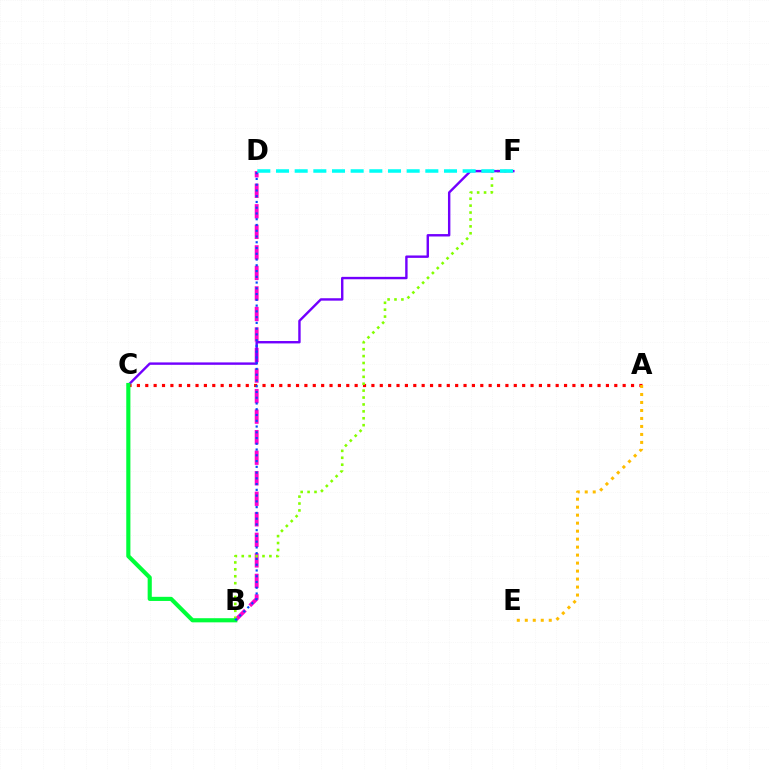{('B', 'D'): [{'color': '#ff00cf', 'line_style': 'dashed', 'thickness': 2.79}, {'color': '#004bff', 'line_style': 'dotted', 'thickness': 1.56}], ('A', 'C'): [{'color': '#ff0000', 'line_style': 'dotted', 'thickness': 2.28}], ('B', 'F'): [{'color': '#84ff00', 'line_style': 'dotted', 'thickness': 1.88}], ('C', 'F'): [{'color': '#7200ff', 'line_style': 'solid', 'thickness': 1.73}], ('B', 'C'): [{'color': '#00ff39', 'line_style': 'solid', 'thickness': 2.97}], ('A', 'E'): [{'color': '#ffbd00', 'line_style': 'dotted', 'thickness': 2.17}], ('D', 'F'): [{'color': '#00fff6', 'line_style': 'dashed', 'thickness': 2.54}]}